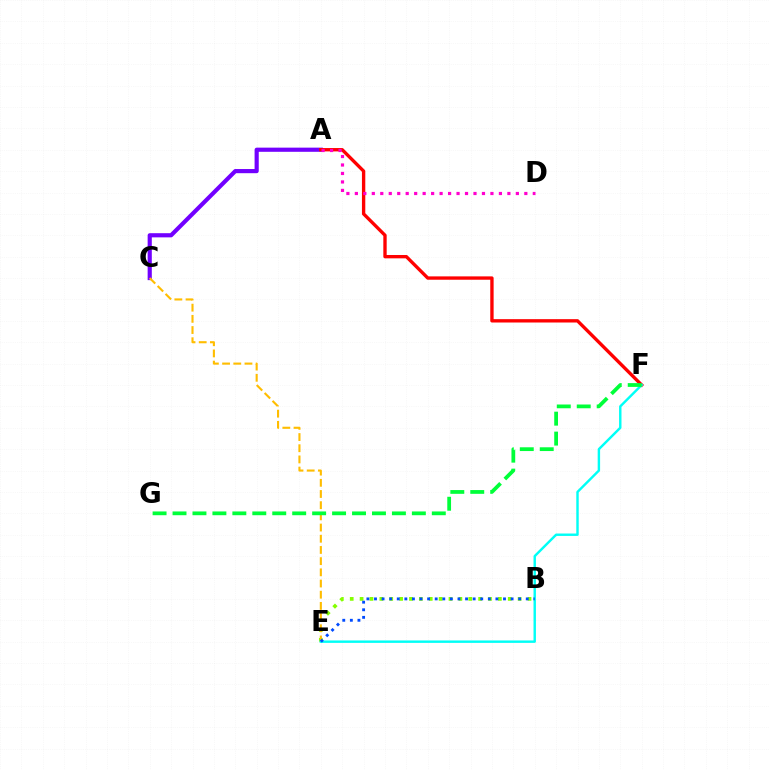{('A', 'C'): [{'color': '#7200ff', 'line_style': 'solid', 'thickness': 3.0}], ('A', 'F'): [{'color': '#ff0000', 'line_style': 'solid', 'thickness': 2.41}], ('A', 'D'): [{'color': '#ff00cf', 'line_style': 'dotted', 'thickness': 2.3}], ('B', 'E'): [{'color': '#84ff00', 'line_style': 'dotted', 'thickness': 2.68}, {'color': '#004bff', 'line_style': 'dotted', 'thickness': 2.06}], ('C', 'E'): [{'color': '#ffbd00', 'line_style': 'dashed', 'thickness': 1.52}], ('E', 'F'): [{'color': '#00fff6', 'line_style': 'solid', 'thickness': 1.75}], ('F', 'G'): [{'color': '#00ff39', 'line_style': 'dashed', 'thickness': 2.71}]}